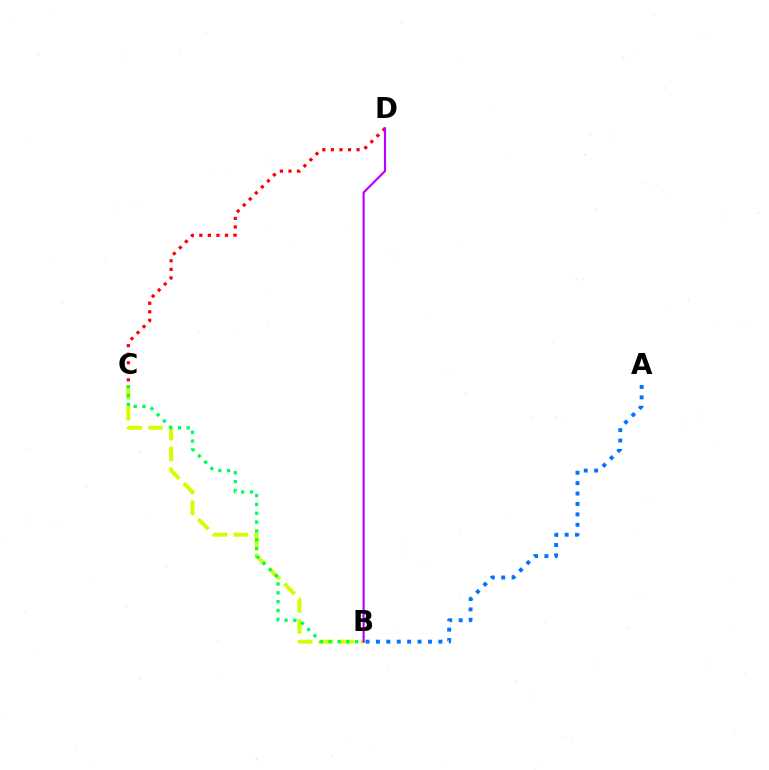{('B', 'C'): [{'color': '#d1ff00', 'line_style': 'dashed', 'thickness': 2.84}, {'color': '#00ff5c', 'line_style': 'dotted', 'thickness': 2.4}], ('A', 'B'): [{'color': '#0074ff', 'line_style': 'dotted', 'thickness': 2.83}], ('C', 'D'): [{'color': '#ff0000', 'line_style': 'dotted', 'thickness': 2.32}], ('B', 'D'): [{'color': '#b900ff', 'line_style': 'solid', 'thickness': 1.55}]}